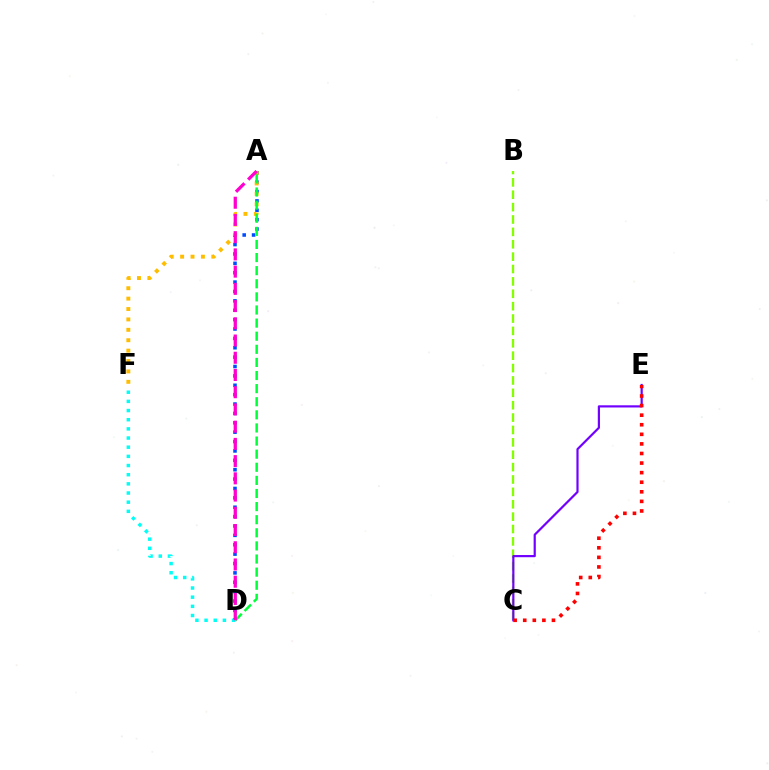{('B', 'C'): [{'color': '#84ff00', 'line_style': 'dashed', 'thickness': 1.68}], ('A', 'D'): [{'color': '#004bff', 'line_style': 'dotted', 'thickness': 2.55}, {'color': '#00ff39', 'line_style': 'dashed', 'thickness': 1.78}, {'color': '#ff00cf', 'line_style': 'dashed', 'thickness': 2.34}], ('A', 'F'): [{'color': '#ffbd00', 'line_style': 'dotted', 'thickness': 2.83}], ('D', 'F'): [{'color': '#00fff6', 'line_style': 'dotted', 'thickness': 2.49}], ('C', 'E'): [{'color': '#7200ff', 'line_style': 'solid', 'thickness': 1.58}, {'color': '#ff0000', 'line_style': 'dotted', 'thickness': 2.6}]}